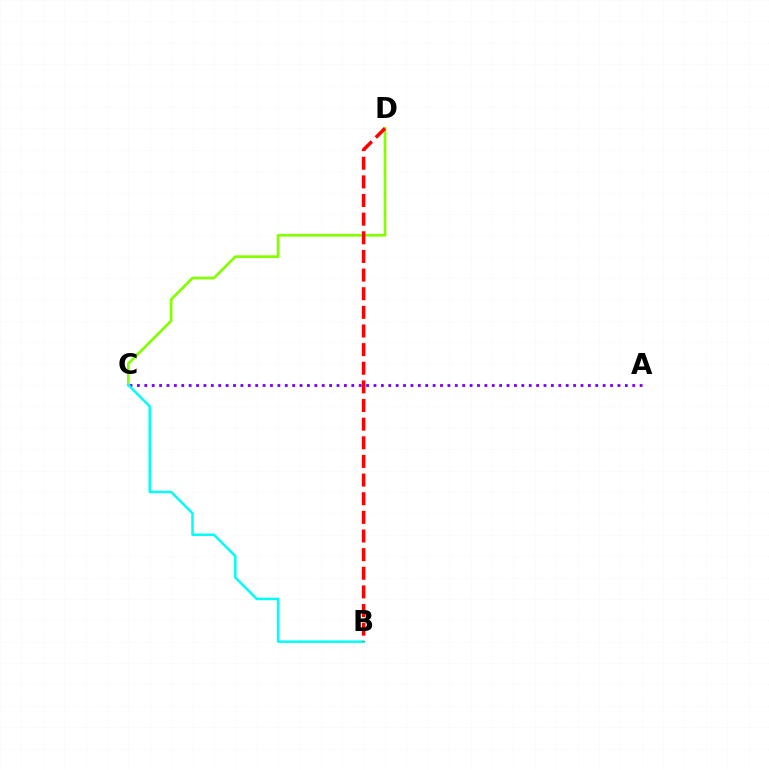{('A', 'C'): [{'color': '#7200ff', 'line_style': 'dotted', 'thickness': 2.01}], ('C', 'D'): [{'color': '#84ff00', 'line_style': 'solid', 'thickness': 1.95}], ('B', 'C'): [{'color': '#00fff6', 'line_style': 'solid', 'thickness': 1.81}], ('B', 'D'): [{'color': '#ff0000', 'line_style': 'dashed', 'thickness': 2.53}]}